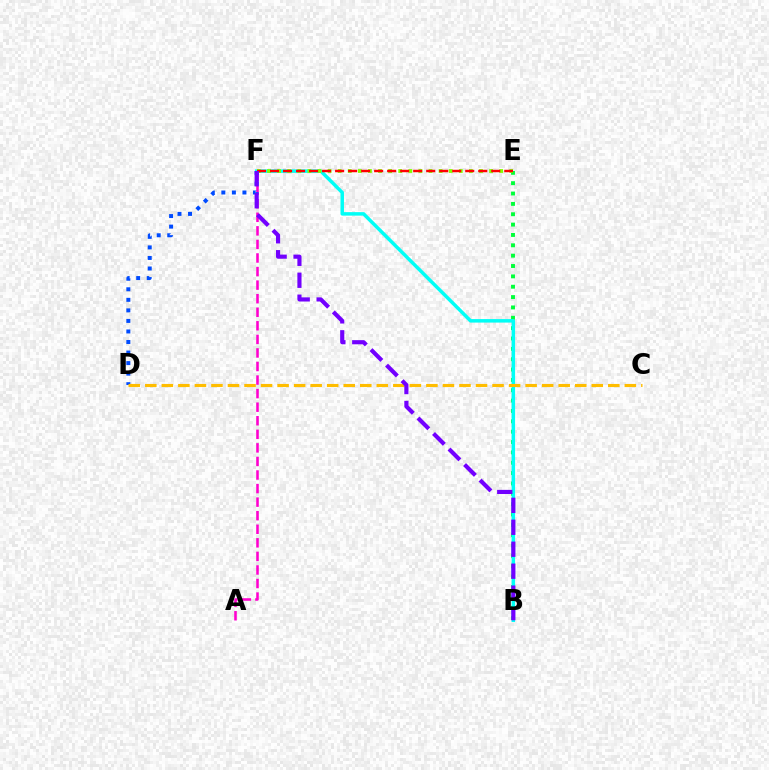{('B', 'E'): [{'color': '#00ff39', 'line_style': 'dotted', 'thickness': 2.81}], ('B', 'F'): [{'color': '#00fff6', 'line_style': 'solid', 'thickness': 2.52}, {'color': '#7200ff', 'line_style': 'dashed', 'thickness': 2.98}], ('E', 'F'): [{'color': '#84ff00', 'line_style': 'dotted', 'thickness': 2.74}, {'color': '#ff0000', 'line_style': 'dashed', 'thickness': 1.77}], ('A', 'F'): [{'color': '#ff00cf', 'line_style': 'dashed', 'thickness': 1.84}], ('D', 'F'): [{'color': '#004bff', 'line_style': 'dotted', 'thickness': 2.86}], ('C', 'D'): [{'color': '#ffbd00', 'line_style': 'dashed', 'thickness': 2.25}]}